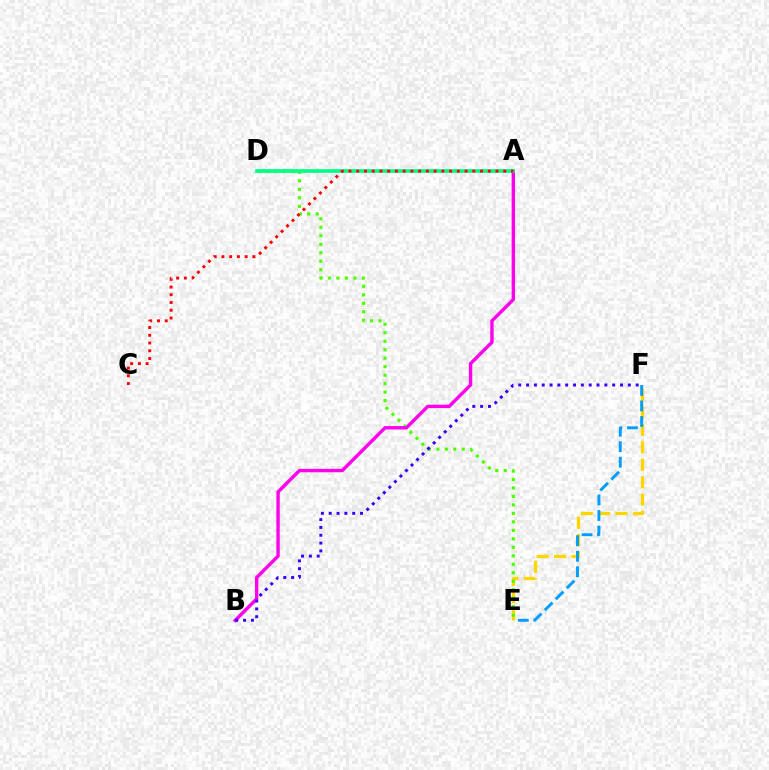{('E', 'F'): [{'color': '#ffd500', 'line_style': 'dashed', 'thickness': 2.37}, {'color': '#009eff', 'line_style': 'dashed', 'thickness': 2.11}], ('D', 'E'): [{'color': '#4fff00', 'line_style': 'dotted', 'thickness': 2.3}], ('A', 'B'): [{'color': '#ff00ed', 'line_style': 'solid', 'thickness': 2.45}], ('A', 'D'): [{'color': '#00ff86', 'line_style': 'solid', 'thickness': 2.65}], ('B', 'F'): [{'color': '#3700ff', 'line_style': 'dotted', 'thickness': 2.13}], ('A', 'C'): [{'color': '#ff0000', 'line_style': 'dotted', 'thickness': 2.1}]}